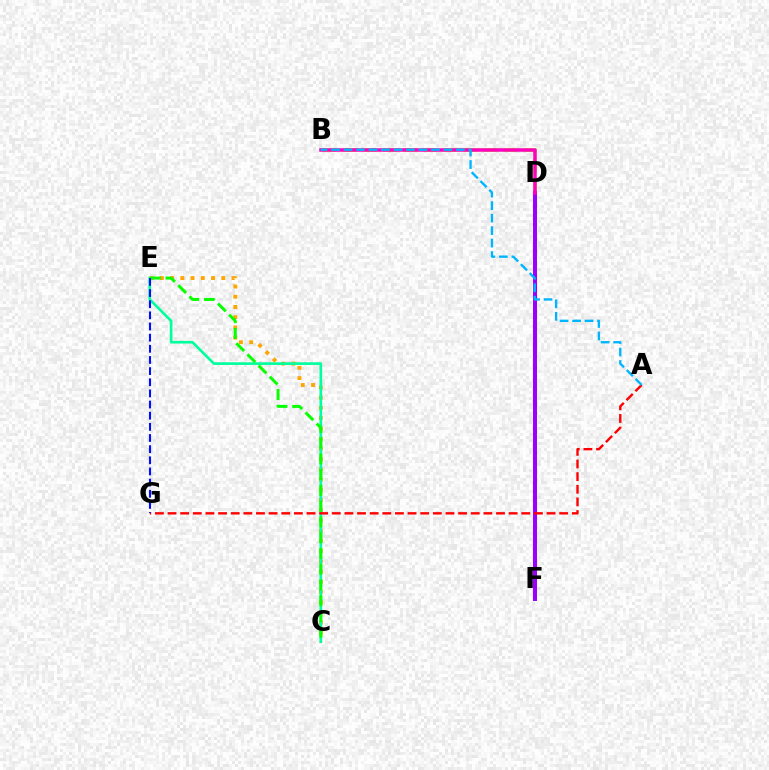{('B', 'D'): [{'color': '#b3ff00', 'line_style': 'dashed', 'thickness': 2.73}, {'color': '#ff00bd', 'line_style': 'solid', 'thickness': 2.52}], ('C', 'E'): [{'color': '#ffa500', 'line_style': 'dotted', 'thickness': 2.78}, {'color': '#00ff9d', 'line_style': 'solid', 'thickness': 1.92}, {'color': '#08ff00', 'line_style': 'dashed', 'thickness': 2.14}], ('D', 'F'): [{'color': '#9b00ff', 'line_style': 'solid', 'thickness': 2.89}], ('A', 'G'): [{'color': '#ff0000', 'line_style': 'dashed', 'thickness': 1.72}], ('E', 'G'): [{'color': '#0010ff', 'line_style': 'dashed', 'thickness': 1.51}], ('A', 'B'): [{'color': '#00b5ff', 'line_style': 'dashed', 'thickness': 1.7}]}